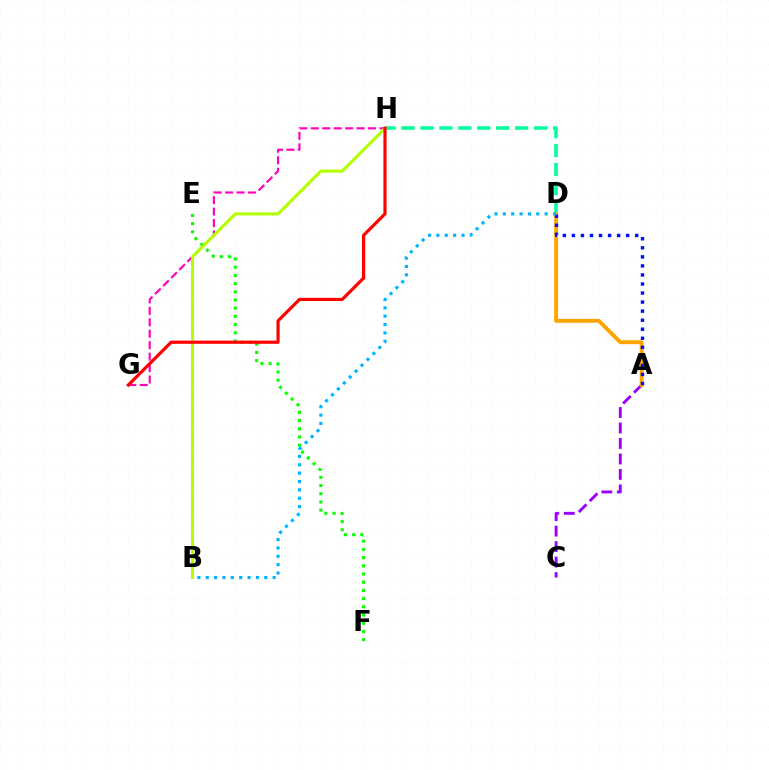{('G', 'H'): [{'color': '#ff00bd', 'line_style': 'dashed', 'thickness': 1.55}, {'color': '#ff0000', 'line_style': 'solid', 'thickness': 2.29}], ('E', 'F'): [{'color': '#08ff00', 'line_style': 'dotted', 'thickness': 2.23}], ('A', 'C'): [{'color': '#9b00ff', 'line_style': 'dashed', 'thickness': 2.1}], ('D', 'H'): [{'color': '#00ff9d', 'line_style': 'dashed', 'thickness': 2.57}], ('B', 'H'): [{'color': '#b3ff00', 'line_style': 'solid', 'thickness': 2.22}], ('A', 'D'): [{'color': '#ffa500', 'line_style': 'solid', 'thickness': 2.82}, {'color': '#0010ff', 'line_style': 'dotted', 'thickness': 2.46}], ('B', 'D'): [{'color': '#00b5ff', 'line_style': 'dotted', 'thickness': 2.27}]}